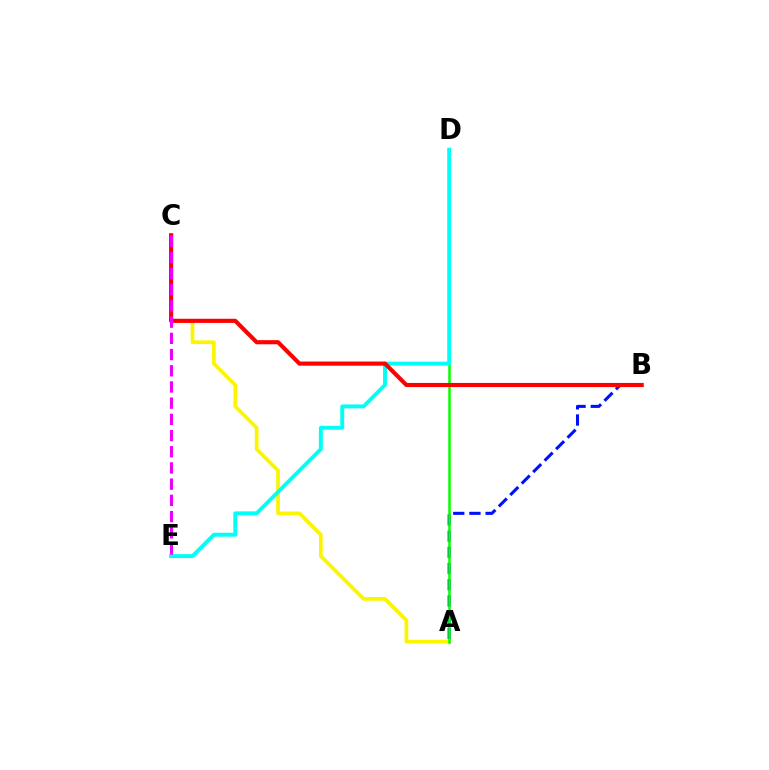{('A', 'B'): [{'color': '#0010ff', 'line_style': 'dashed', 'thickness': 2.2}], ('A', 'C'): [{'color': '#fcf500', 'line_style': 'solid', 'thickness': 2.67}], ('A', 'D'): [{'color': '#08ff00', 'line_style': 'solid', 'thickness': 1.83}], ('D', 'E'): [{'color': '#00fff6', 'line_style': 'solid', 'thickness': 2.82}], ('B', 'C'): [{'color': '#ff0000', 'line_style': 'solid', 'thickness': 2.98}], ('C', 'E'): [{'color': '#ee00ff', 'line_style': 'dashed', 'thickness': 2.2}]}